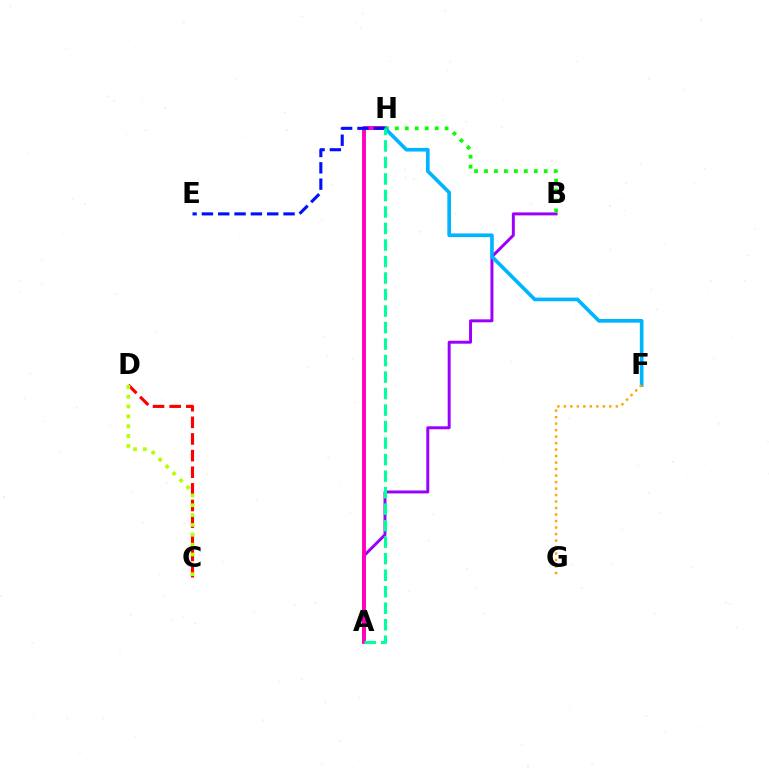{('A', 'B'): [{'color': '#9b00ff', 'line_style': 'solid', 'thickness': 2.13}], ('A', 'H'): [{'color': '#ff00bd', 'line_style': 'solid', 'thickness': 2.8}, {'color': '#00ff9d', 'line_style': 'dashed', 'thickness': 2.24}], ('B', 'H'): [{'color': '#08ff00', 'line_style': 'dotted', 'thickness': 2.7}], ('C', 'D'): [{'color': '#ff0000', 'line_style': 'dashed', 'thickness': 2.26}, {'color': '#b3ff00', 'line_style': 'dotted', 'thickness': 2.67}], ('F', 'H'): [{'color': '#00b5ff', 'line_style': 'solid', 'thickness': 2.64}], ('E', 'H'): [{'color': '#0010ff', 'line_style': 'dashed', 'thickness': 2.22}], ('F', 'G'): [{'color': '#ffa500', 'line_style': 'dotted', 'thickness': 1.76}]}